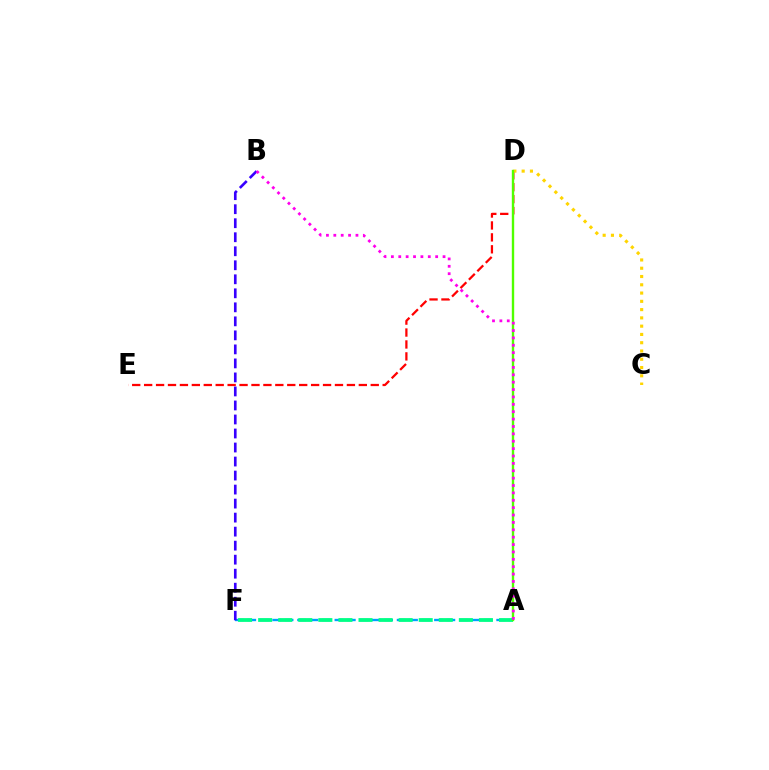{('D', 'E'): [{'color': '#ff0000', 'line_style': 'dashed', 'thickness': 1.62}], ('A', 'F'): [{'color': '#009eff', 'line_style': 'dashed', 'thickness': 1.69}, {'color': '#00ff86', 'line_style': 'dashed', 'thickness': 2.73}], ('C', 'D'): [{'color': '#ffd500', 'line_style': 'dotted', 'thickness': 2.25}], ('A', 'D'): [{'color': '#4fff00', 'line_style': 'solid', 'thickness': 1.71}], ('B', 'F'): [{'color': '#3700ff', 'line_style': 'dashed', 'thickness': 1.9}], ('A', 'B'): [{'color': '#ff00ed', 'line_style': 'dotted', 'thickness': 2.01}]}